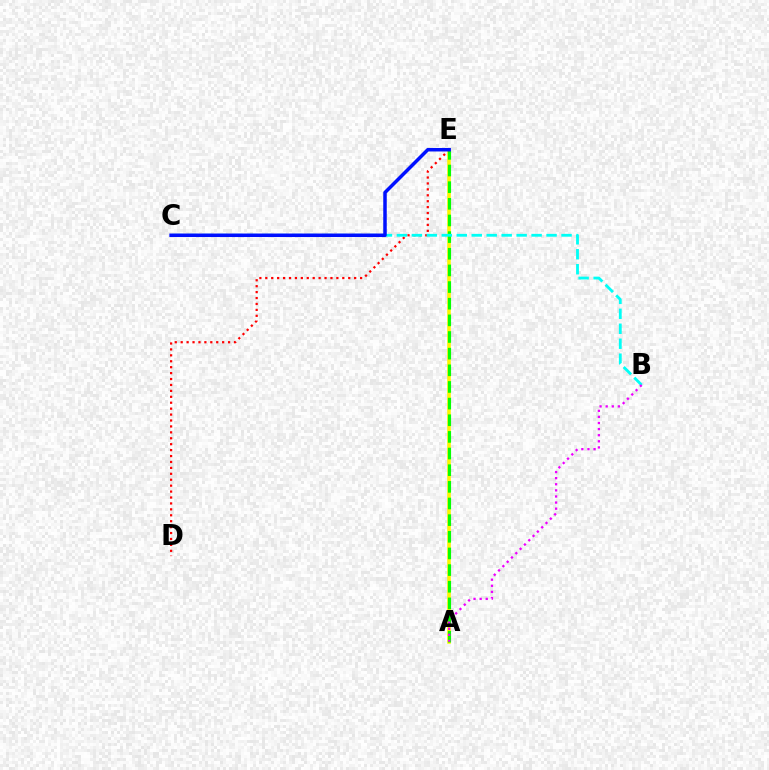{('D', 'E'): [{'color': '#ff0000', 'line_style': 'dotted', 'thickness': 1.61}], ('A', 'E'): [{'color': '#fcf500', 'line_style': 'solid', 'thickness': 2.58}, {'color': '#08ff00', 'line_style': 'dashed', 'thickness': 2.26}], ('B', 'C'): [{'color': '#00fff6', 'line_style': 'dashed', 'thickness': 2.03}], ('A', 'B'): [{'color': '#ee00ff', 'line_style': 'dotted', 'thickness': 1.66}], ('C', 'E'): [{'color': '#0010ff', 'line_style': 'solid', 'thickness': 2.52}]}